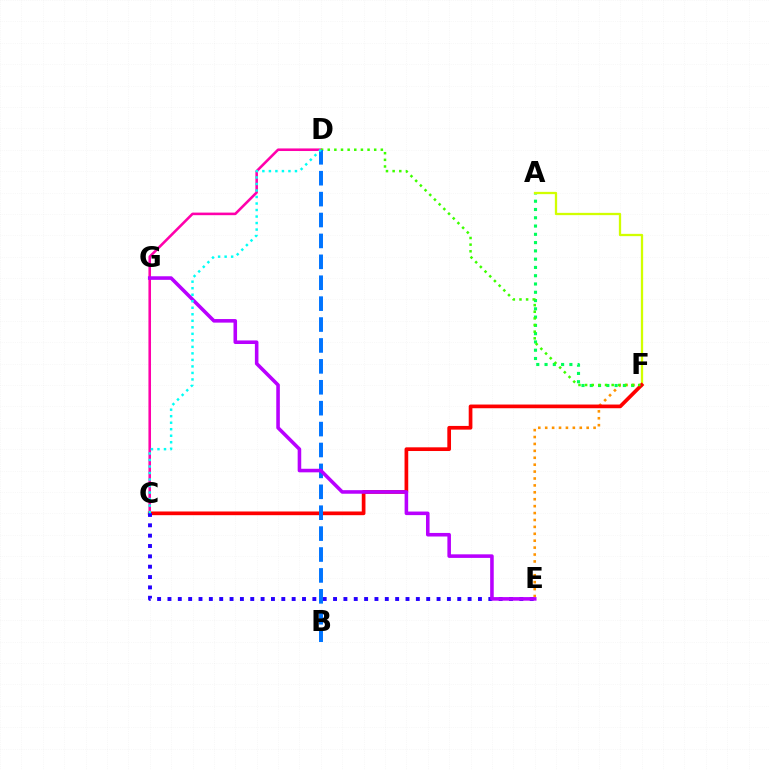{('E', 'F'): [{'color': '#ff9400', 'line_style': 'dotted', 'thickness': 1.88}], ('A', 'F'): [{'color': '#00ff5c', 'line_style': 'dotted', 'thickness': 2.25}, {'color': '#d1ff00', 'line_style': 'solid', 'thickness': 1.66}], ('C', 'D'): [{'color': '#ff00ac', 'line_style': 'solid', 'thickness': 1.86}, {'color': '#00fff6', 'line_style': 'dotted', 'thickness': 1.77}], ('C', 'F'): [{'color': '#ff0000', 'line_style': 'solid', 'thickness': 2.66}], ('C', 'E'): [{'color': '#2500ff', 'line_style': 'dotted', 'thickness': 2.81}], ('D', 'F'): [{'color': '#3dff00', 'line_style': 'dotted', 'thickness': 1.8}], ('B', 'D'): [{'color': '#0074ff', 'line_style': 'dashed', 'thickness': 2.84}], ('E', 'G'): [{'color': '#b900ff', 'line_style': 'solid', 'thickness': 2.57}]}